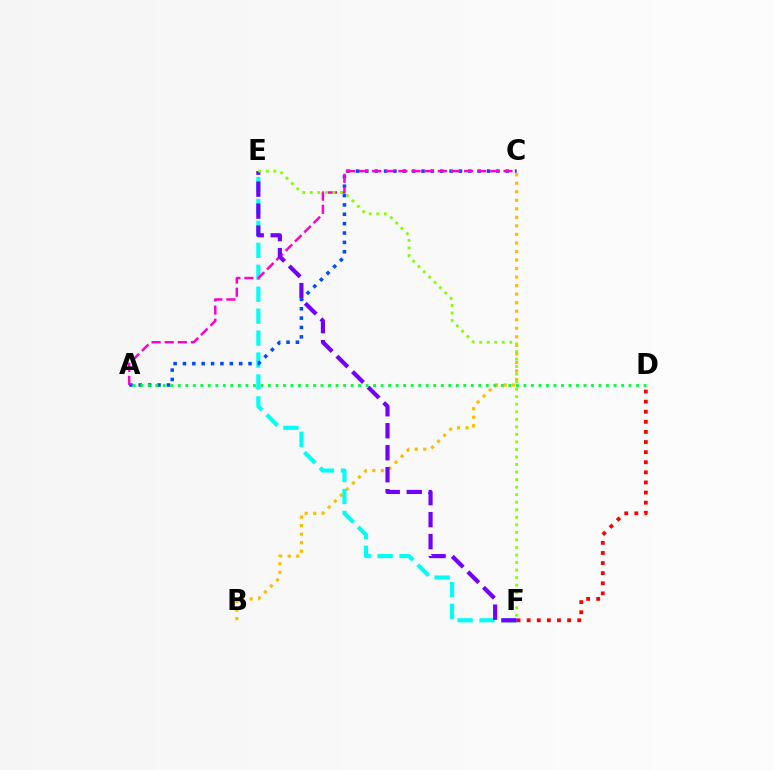{('B', 'C'): [{'color': '#ffbd00', 'line_style': 'dotted', 'thickness': 2.32}], ('E', 'F'): [{'color': '#00fff6', 'line_style': 'dashed', 'thickness': 2.98}, {'color': '#7200ff', 'line_style': 'dashed', 'thickness': 2.99}, {'color': '#84ff00', 'line_style': 'dotted', 'thickness': 2.05}], ('A', 'C'): [{'color': '#004bff', 'line_style': 'dotted', 'thickness': 2.54}, {'color': '#ff00cf', 'line_style': 'dashed', 'thickness': 1.78}], ('D', 'F'): [{'color': '#ff0000', 'line_style': 'dotted', 'thickness': 2.74}], ('A', 'D'): [{'color': '#00ff39', 'line_style': 'dotted', 'thickness': 2.04}]}